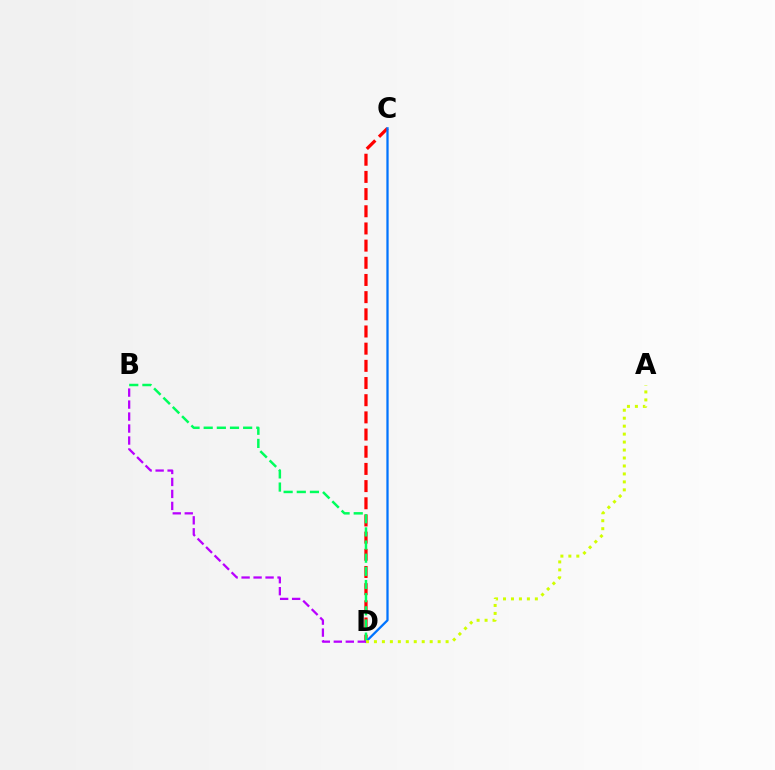{('C', 'D'): [{'color': '#ff0000', 'line_style': 'dashed', 'thickness': 2.33}, {'color': '#0074ff', 'line_style': 'solid', 'thickness': 1.63}], ('B', 'D'): [{'color': '#00ff5c', 'line_style': 'dashed', 'thickness': 1.79}, {'color': '#b900ff', 'line_style': 'dashed', 'thickness': 1.63}], ('A', 'D'): [{'color': '#d1ff00', 'line_style': 'dotted', 'thickness': 2.16}]}